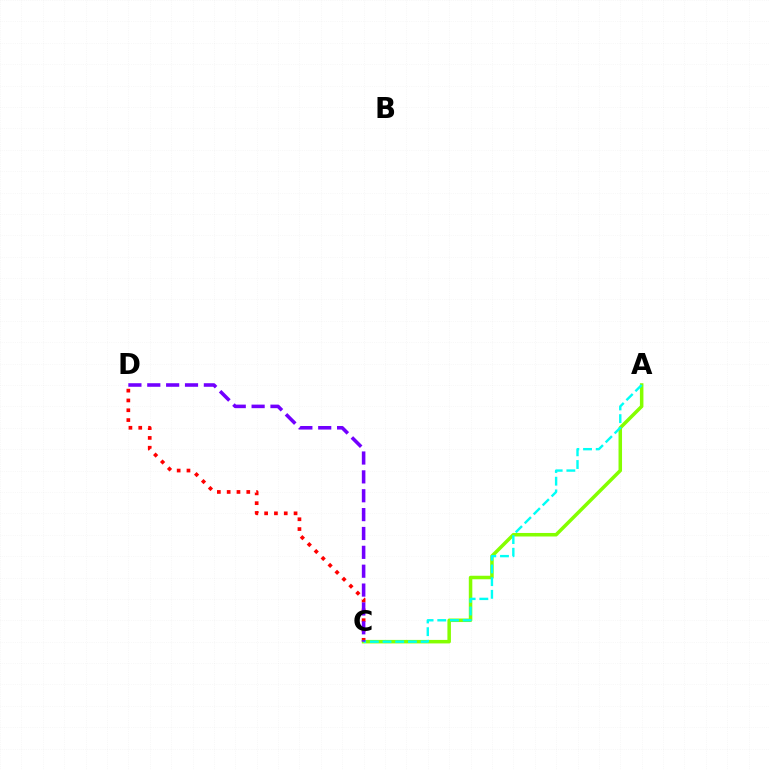{('C', 'D'): [{'color': '#ff0000', 'line_style': 'dotted', 'thickness': 2.67}, {'color': '#7200ff', 'line_style': 'dashed', 'thickness': 2.56}], ('A', 'C'): [{'color': '#84ff00', 'line_style': 'solid', 'thickness': 2.53}, {'color': '#00fff6', 'line_style': 'dashed', 'thickness': 1.72}]}